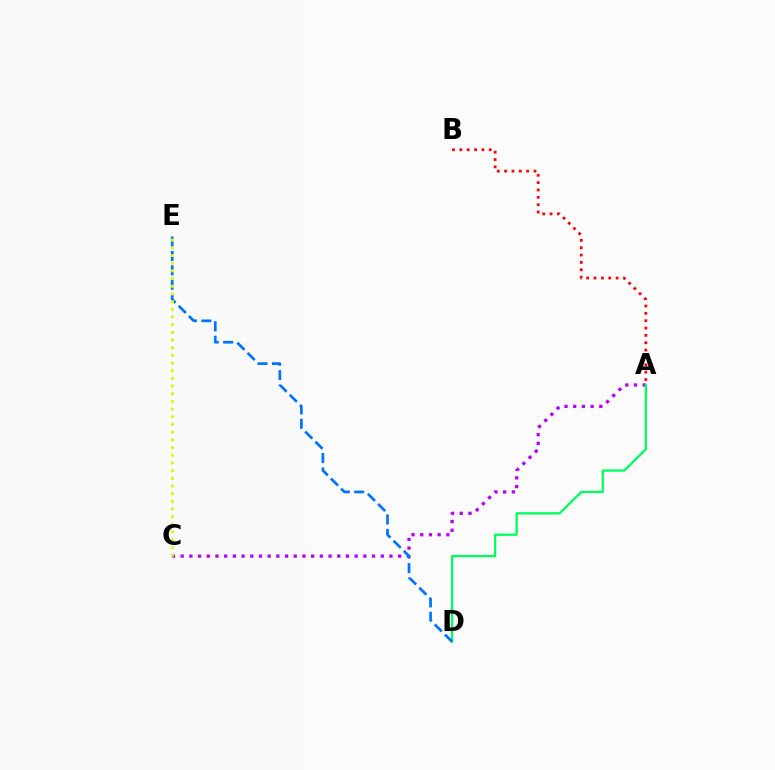{('A', 'C'): [{'color': '#b900ff', 'line_style': 'dotted', 'thickness': 2.36}], ('A', 'B'): [{'color': '#ff0000', 'line_style': 'dotted', 'thickness': 2.0}], ('A', 'D'): [{'color': '#00ff5c', 'line_style': 'solid', 'thickness': 1.64}], ('D', 'E'): [{'color': '#0074ff', 'line_style': 'dashed', 'thickness': 1.96}], ('C', 'E'): [{'color': '#d1ff00', 'line_style': 'dotted', 'thickness': 2.09}]}